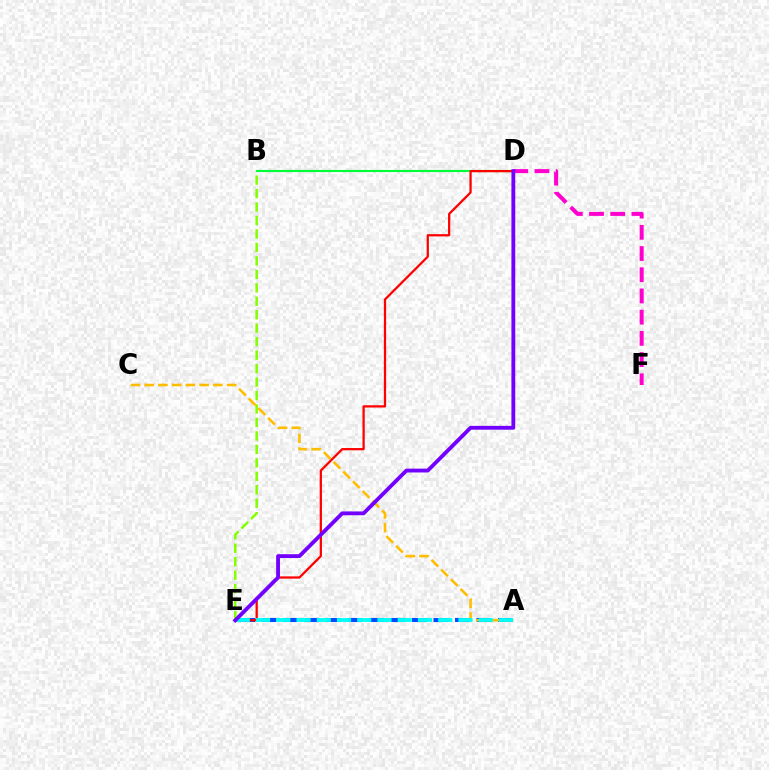{('D', 'F'): [{'color': '#ff00cf', 'line_style': 'dashed', 'thickness': 2.88}], ('A', 'E'): [{'color': '#004bff', 'line_style': 'dashed', 'thickness': 2.92}, {'color': '#00fff6', 'line_style': 'dashed', 'thickness': 2.75}], ('B', 'E'): [{'color': '#84ff00', 'line_style': 'dashed', 'thickness': 1.83}], ('A', 'C'): [{'color': '#ffbd00', 'line_style': 'dashed', 'thickness': 1.87}], ('B', 'D'): [{'color': '#00ff39', 'line_style': 'solid', 'thickness': 1.56}], ('D', 'E'): [{'color': '#ff0000', 'line_style': 'solid', 'thickness': 1.62}, {'color': '#7200ff', 'line_style': 'solid', 'thickness': 2.75}]}